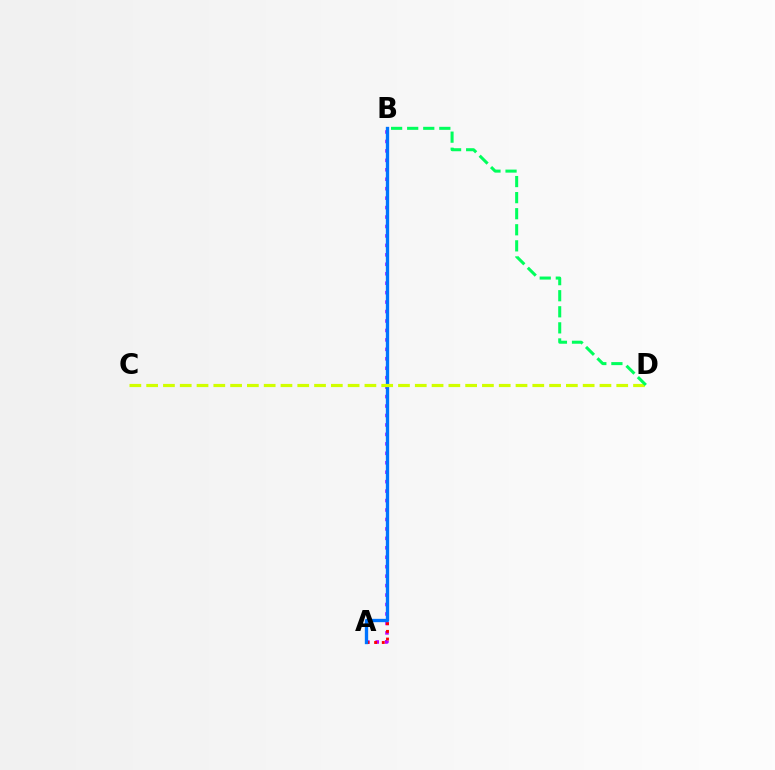{('A', 'B'): [{'color': '#b900ff', 'line_style': 'dotted', 'thickness': 2.57}, {'color': '#ff0000', 'line_style': 'dotted', 'thickness': 2.08}, {'color': '#0074ff', 'line_style': 'solid', 'thickness': 2.39}], ('C', 'D'): [{'color': '#d1ff00', 'line_style': 'dashed', 'thickness': 2.28}], ('B', 'D'): [{'color': '#00ff5c', 'line_style': 'dashed', 'thickness': 2.18}]}